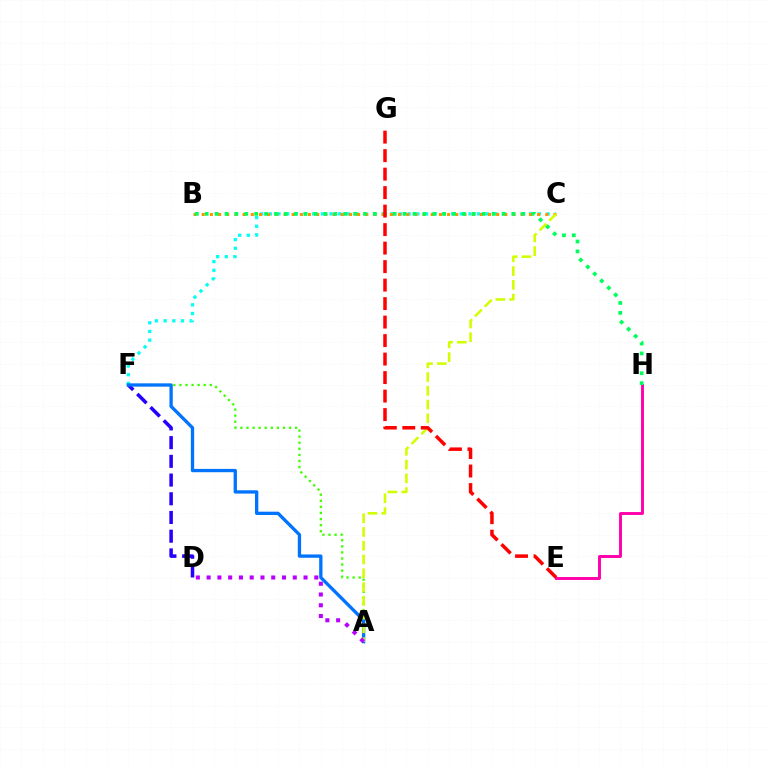{('A', 'F'): [{'color': '#3dff00', 'line_style': 'dotted', 'thickness': 1.65}, {'color': '#0074ff', 'line_style': 'solid', 'thickness': 2.38}], ('C', 'F'): [{'color': '#00fff6', 'line_style': 'dotted', 'thickness': 2.36}], ('E', 'H'): [{'color': '#ff00ac', 'line_style': 'solid', 'thickness': 2.1}], ('D', 'F'): [{'color': '#2500ff', 'line_style': 'dashed', 'thickness': 2.54}], ('B', 'C'): [{'color': '#ff9400', 'line_style': 'dotted', 'thickness': 2.22}], ('B', 'H'): [{'color': '#00ff5c', 'line_style': 'dotted', 'thickness': 2.69}], ('A', 'C'): [{'color': '#d1ff00', 'line_style': 'dashed', 'thickness': 1.87}], ('A', 'D'): [{'color': '#b900ff', 'line_style': 'dotted', 'thickness': 2.93}], ('E', 'G'): [{'color': '#ff0000', 'line_style': 'dashed', 'thickness': 2.51}]}